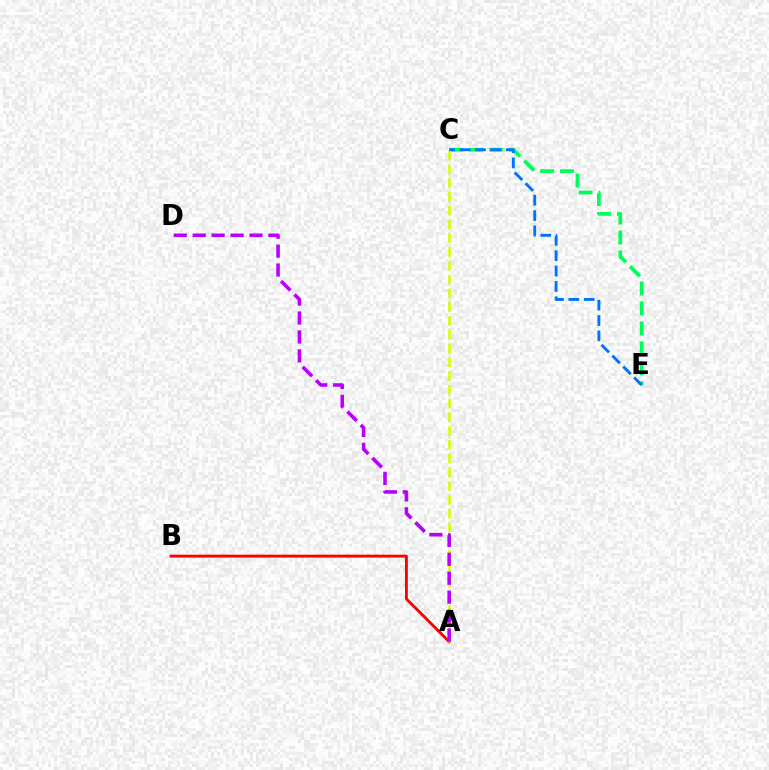{('A', 'B'): [{'color': '#ff0000', 'line_style': 'solid', 'thickness': 2.08}], ('C', 'E'): [{'color': '#00ff5c', 'line_style': 'dashed', 'thickness': 2.71}, {'color': '#0074ff', 'line_style': 'dashed', 'thickness': 2.09}], ('A', 'C'): [{'color': '#d1ff00', 'line_style': 'dashed', 'thickness': 1.87}], ('A', 'D'): [{'color': '#b900ff', 'line_style': 'dashed', 'thickness': 2.57}]}